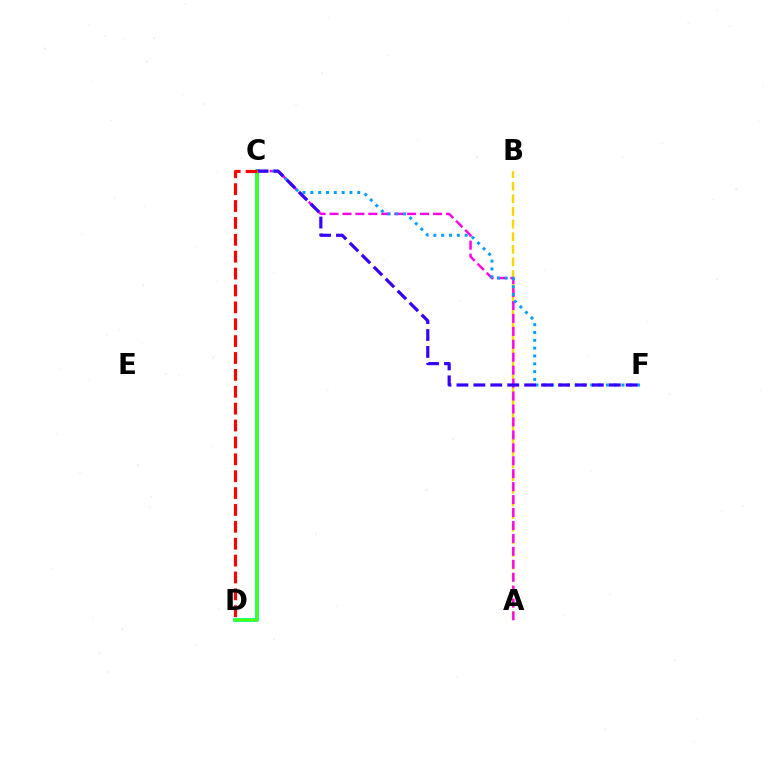{('A', 'B'): [{'color': '#ffd500', 'line_style': 'dashed', 'thickness': 1.72}], ('C', 'D'): [{'color': '#00ff86', 'line_style': 'solid', 'thickness': 2.73}, {'color': '#4fff00', 'line_style': 'solid', 'thickness': 1.55}, {'color': '#ff0000', 'line_style': 'dashed', 'thickness': 2.29}], ('A', 'C'): [{'color': '#ff00ed', 'line_style': 'dashed', 'thickness': 1.76}], ('C', 'F'): [{'color': '#009eff', 'line_style': 'dotted', 'thickness': 2.12}, {'color': '#3700ff', 'line_style': 'dashed', 'thickness': 2.3}]}